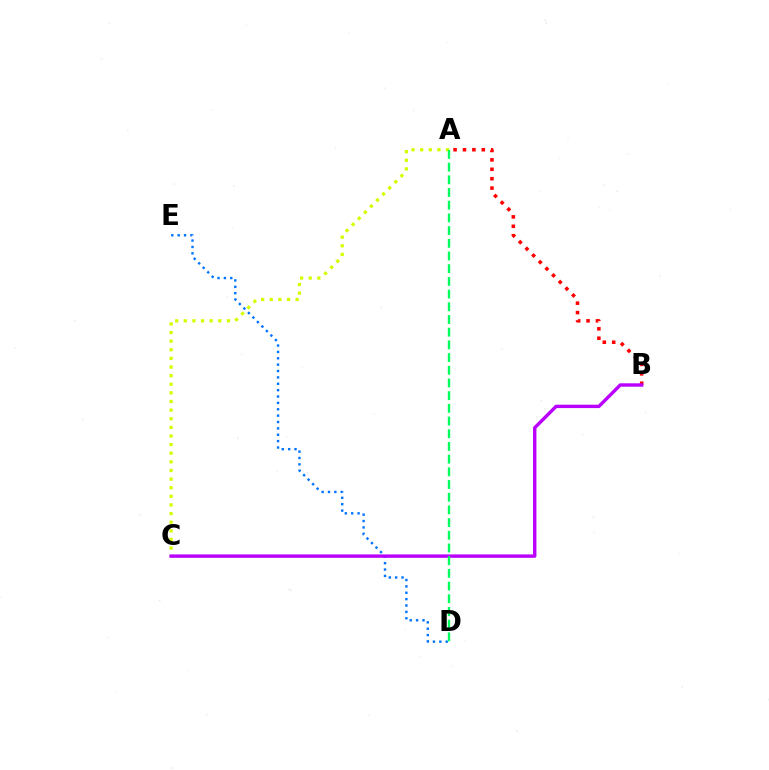{('D', 'E'): [{'color': '#0074ff', 'line_style': 'dotted', 'thickness': 1.73}], ('A', 'B'): [{'color': '#ff0000', 'line_style': 'dotted', 'thickness': 2.56}], ('A', 'C'): [{'color': '#d1ff00', 'line_style': 'dotted', 'thickness': 2.34}], ('B', 'C'): [{'color': '#b900ff', 'line_style': 'solid', 'thickness': 2.44}], ('A', 'D'): [{'color': '#00ff5c', 'line_style': 'dashed', 'thickness': 1.72}]}